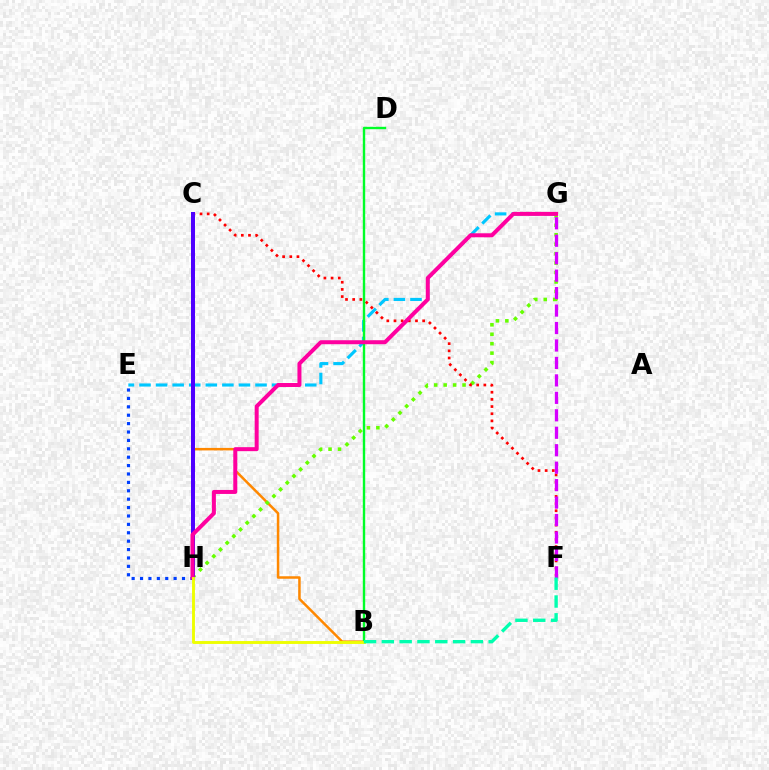{('E', 'H'): [{'color': '#003fff', 'line_style': 'dotted', 'thickness': 2.28}], ('B', 'C'): [{'color': '#ff8800', 'line_style': 'solid', 'thickness': 1.8}], ('G', 'H'): [{'color': '#66ff00', 'line_style': 'dotted', 'thickness': 2.57}, {'color': '#ff00a0', 'line_style': 'solid', 'thickness': 2.87}], ('E', 'G'): [{'color': '#00c7ff', 'line_style': 'dashed', 'thickness': 2.25}], ('C', 'F'): [{'color': '#ff0000', 'line_style': 'dotted', 'thickness': 1.95}], ('C', 'H'): [{'color': '#4f00ff', 'line_style': 'solid', 'thickness': 2.89}], ('B', 'D'): [{'color': '#00ff27', 'line_style': 'solid', 'thickness': 1.72}], ('F', 'G'): [{'color': '#d600ff', 'line_style': 'dashed', 'thickness': 2.37}], ('B', 'H'): [{'color': '#eeff00', 'line_style': 'solid', 'thickness': 2.08}], ('B', 'F'): [{'color': '#00ffaf', 'line_style': 'dashed', 'thickness': 2.42}]}